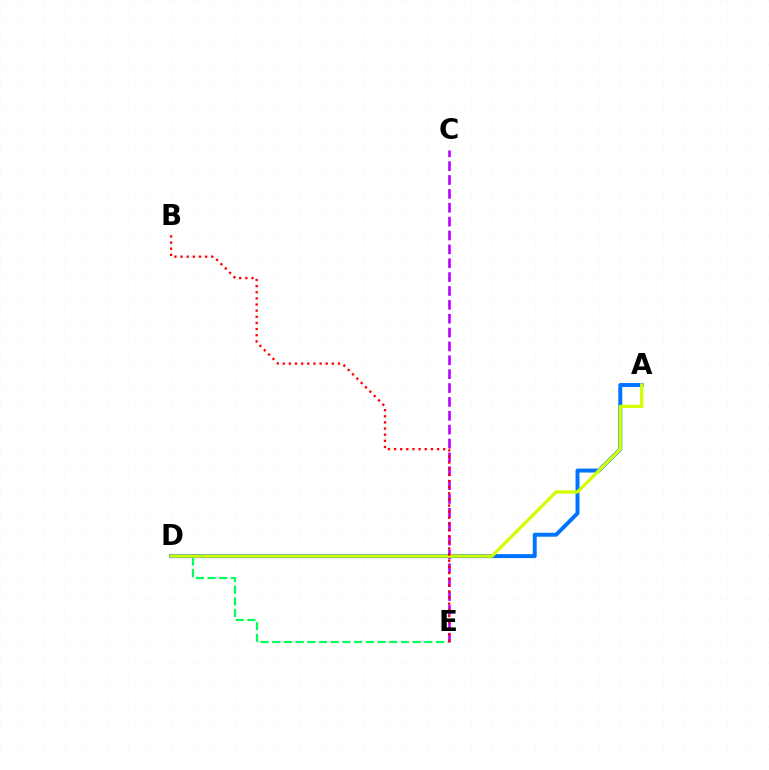{('D', 'E'): [{'color': '#00ff5c', 'line_style': 'dashed', 'thickness': 1.59}], ('A', 'D'): [{'color': '#0074ff', 'line_style': 'solid', 'thickness': 2.84}, {'color': '#d1ff00', 'line_style': 'solid', 'thickness': 2.35}], ('C', 'E'): [{'color': '#b900ff', 'line_style': 'dashed', 'thickness': 1.88}], ('B', 'E'): [{'color': '#ff0000', 'line_style': 'dotted', 'thickness': 1.67}]}